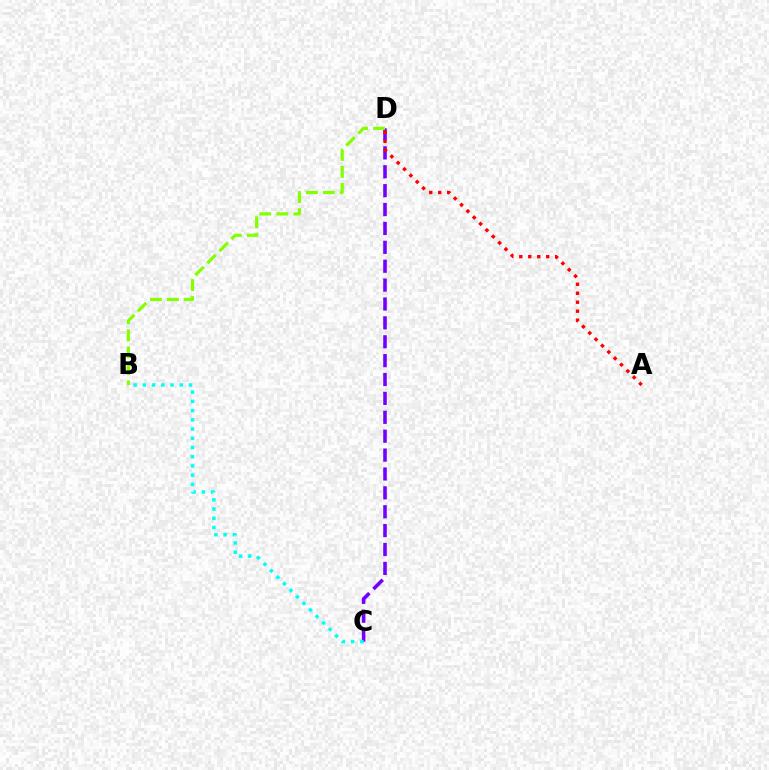{('C', 'D'): [{'color': '#7200ff', 'line_style': 'dashed', 'thickness': 2.57}], ('B', 'C'): [{'color': '#00fff6', 'line_style': 'dotted', 'thickness': 2.5}], ('A', 'D'): [{'color': '#ff0000', 'line_style': 'dotted', 'thickness': 2.44}], ('B', 'D'): [{'color': '#84ff00', 'line_style': 'dashed', 'thickness': 2.31}]}